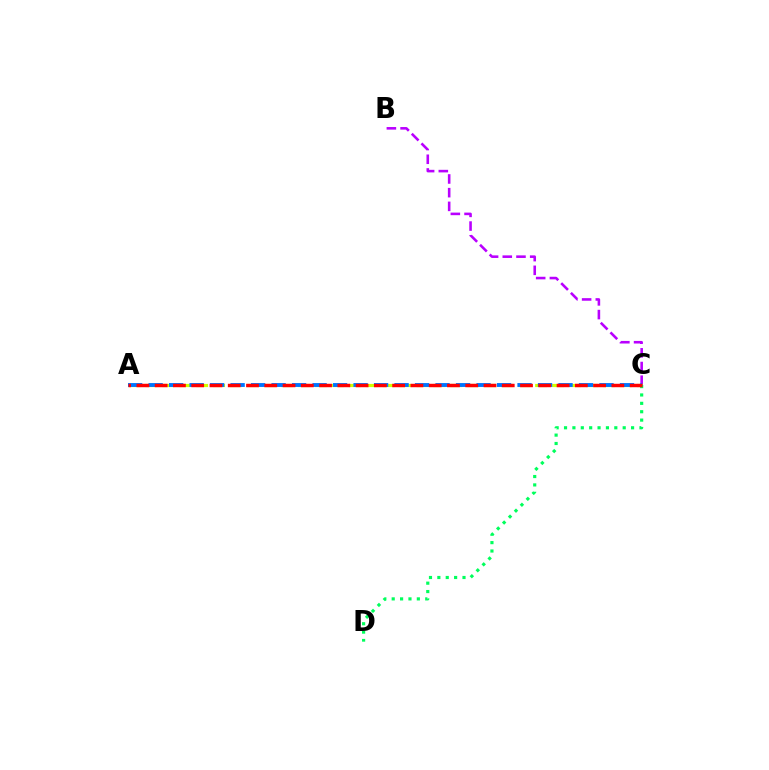{('B', 'C'): [{'color': '#b900ff', 'line_style': 'dashed', 'thickness': 1.86}], ('A', 'C'): [{'color': '#d1ff00', 'line_style': 'dashed', 'thickness': 2.3}, {'color': '#0074ff', 'line_style': 'dashed', 'thickness': 2.78}, {'color': '#ff0000', 'line_style': 'dashed', 'thickness': 2.48}], ('C', 'D'): [{'color': '#00ff5c', 'line_style': 'dotted', 'thickness': 2.28}]}